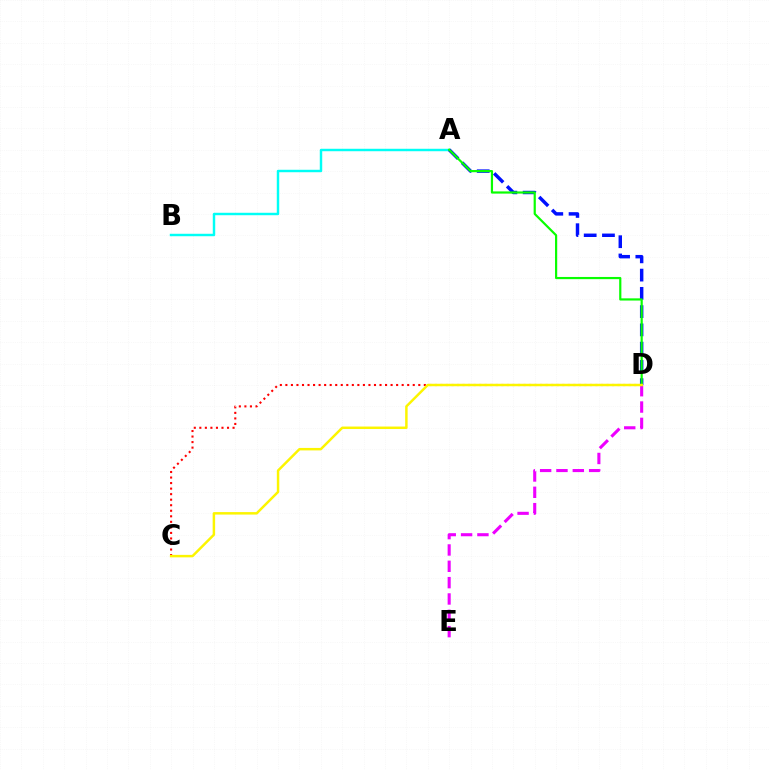{('C', 'D'): [{'color': '#ff0000', 'line_style': 'dotted', 'thickness': 1.5}, {'color': '#fcf500', 'line_style': 'solid', 'thickness': 1.78}], ('A', 'B'): [{'color': '#00fff6', 'line_style': 'solid', 'thickness': 1.76}], ('A', 'D'): [{'color': '#0010ff', 'line_style': 'dashed', 'thickness': 2.48}, {'color': '#08ff00', 'line_style': 'solid', 'thickness': 1.58}], ('D', 'E'): [{'color': '#ee00ff', 'line_style': 'dashed', 'thickness': 2.22}]}